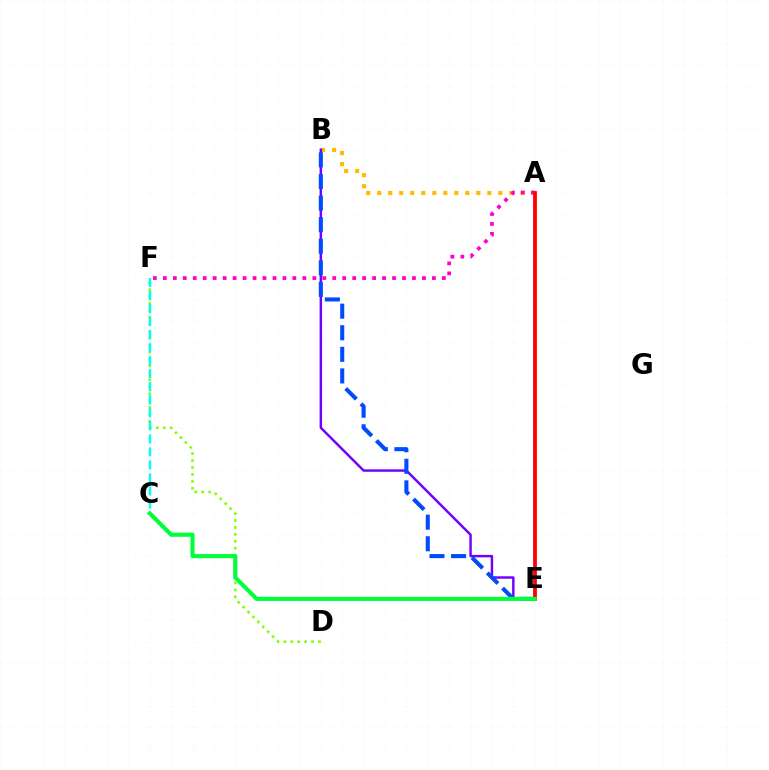{('A', 'B'): [{'color': '#ffbd00', 'line_style': 'dotted', 'thickness': 2.99}], ('A', 'F'): [{'color': '#ff00cf', 'line_style': 'dotted', 'thickness': 2.71}], ('B', 'E'): [{'color': '#7200ff', 'line_style': 'solid', 'thickness': 1.77}, {'color': '#004bff', 'line_style': 'dashed', 'thickness': 2.93}], ('D', 'F'): [{'color': '#84ff00', 'line_style': 'dotted', 'thickness': 1.88}], ('A', 'E'): [{'color': '#ff0000', 'line_style': 'solid', 'thickness': 2.72}], ('C', 'F'): [{'color': '#00fff6', 'line_style': 'dashed', 'thickness': 1.77}], ('C', 'E'): [{'color': '#00ff39', 'line_style': 'solid', 'thickness': 2.97}]}